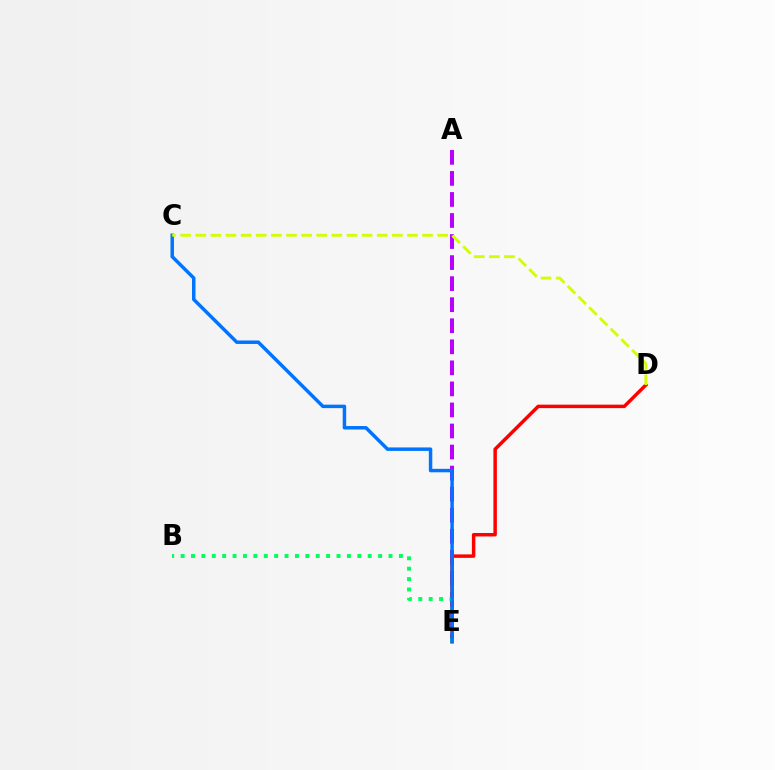{('A', 'E'): [{'color': '#b900ff', 'line_style': 'dashed', 'thickness': 2.86}], ('D', 'E'): [{'color': '#ff0000', 'line_style': 'solid', 'thickness': 2.49}], ('B', 'E'): [{'color': '#00ff5c', 'line_style': 'dotted', 'thickness': 2.82}], ('C', 'E'): [{'color': '#0074ff', 'line_style': 'solid', 'thickness': 2.5}], ('C', 'D'): [{'color': '#d1ff00', 'line_style': 'dashed', 'thickness': 2.05}]}